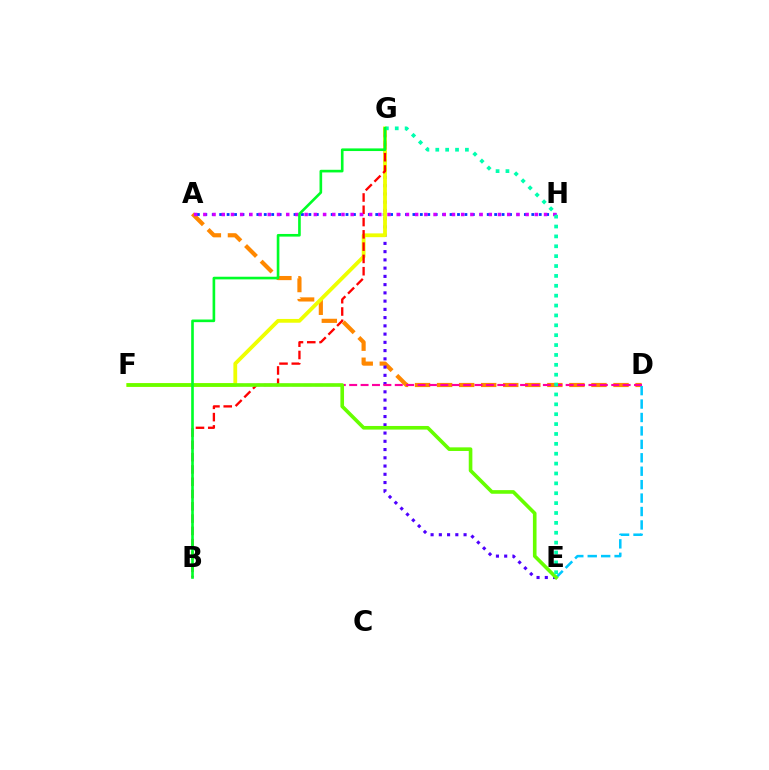{('A', 'D'): [{'color': '#ff8800', 'line_style': 'dashed', 'thickness': 3.0}], ('D', 'E'): [{'color': '#00c7ff', 'line_style': 'dashed', 'thickness': 1.82}], ('E', 'G'): [{'color': '#4f00ff', 'line_style': 'dotted', 'thickness': 2.24}, {'color': '#00ffaf', 'line_style': 'dotted', 'thickness': 2.68}], ('A', 'H'): [{'color': '#003fff', 'line_style': 'dotted', 'thickness': 2.02}, {'color': '#d600ff', 'line_style': 'dotted', 'thickness': 2.5}], ('D', 'F'): [{'color': '#ff00a0', 'line_style': 'dashed', 'thickness': 1.55}], ('F', 'G'): [{'color': '#eeff00', 'line_style': 'solid', 'thickness': 2.73}], ('B', 'G'): [{'color': '#ff0000', 'line_style': 'dashed', 'thickness': 1.67}, {'color': '#00ff27', 'line_style': 'solid', 'thickness': 1.9}], ('E', 'F'): [{'color': '#66ff00', 'line_style': 'solid', 'thickness': 2.61}]}